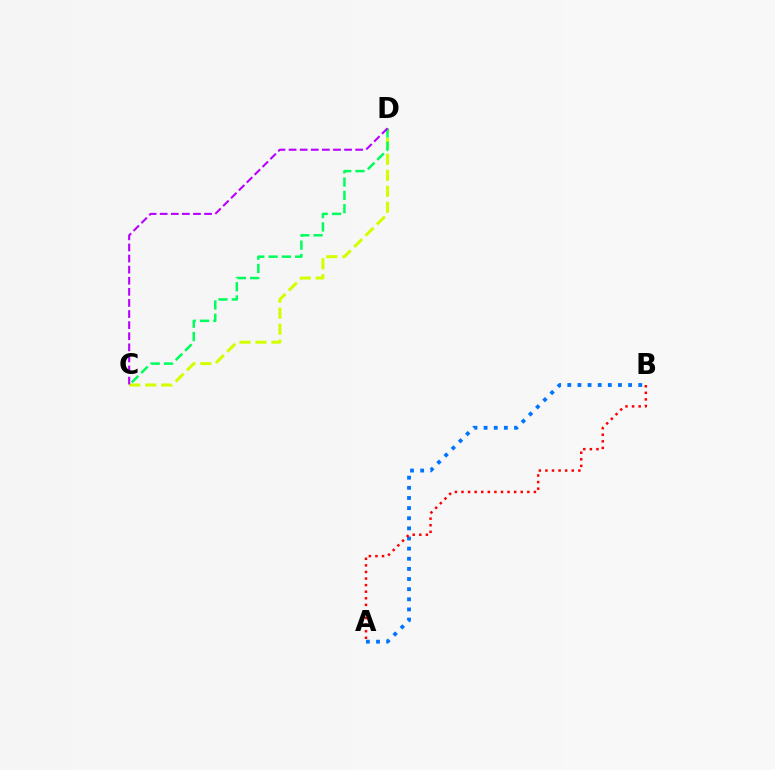{('C', 'D'): [{'color': '#d1ff00', 'line_style': 'dashed', 'thickness': 2.17}, {'color': '#00ff5c', 'line_style': 'dashed', 'thickness': 1.8}, {'color': '#b900ff', 'line_style': 'dashed', 'thickness': 1.51}], ('A', 'B'): [{'color': '#0074ff', 'line_style': 'dotted', 'thickness': 2.75}, {'color': '#ff0000', 'line_style': 'dotted', 'thickness': 1.79}]}